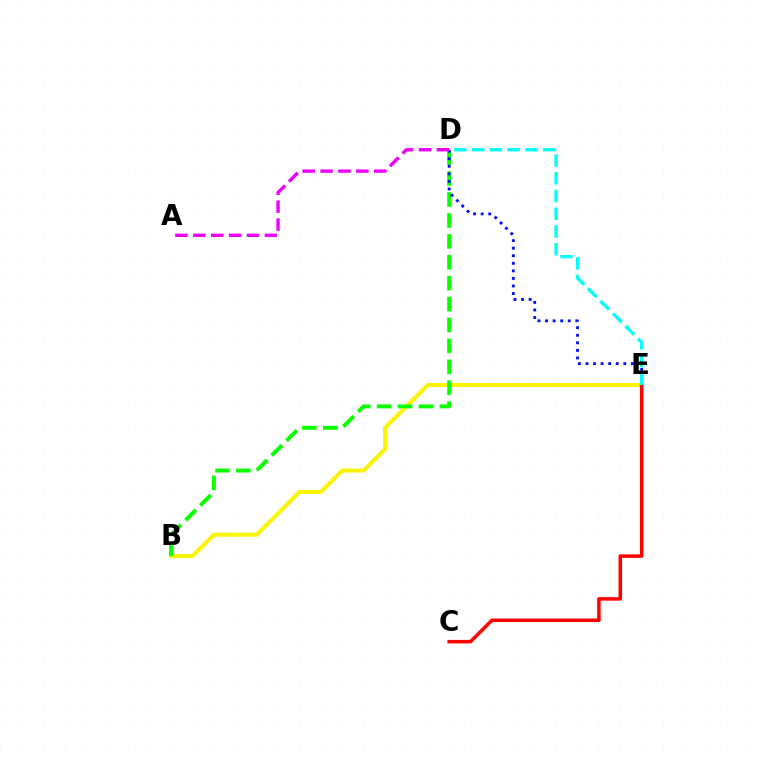{('B', 'E'): [{'color': '#fcf500', 'line_style': 'solid', 'thickness': 2.91}], ('C', 'E'): [{'color': '#ff0000', 'line_style': 'solid', 'thickness': 2.53}], ('B', 'D'): [{'color': '#08ff00', 'line_style': 'dashed', 'thickness': 2.84}], ('D', 'E'): [{'color': '#0010ff', 'line_style': 'dotted', 'thickness': 2.05}, {'color': '#00fff6', 'line_style': 'dashed', 'thickness': 2.41}], ('A', 'D'): [{'color': '#ee00ff', 'line_style': 'dashed', 'thickness': 2.43}]}